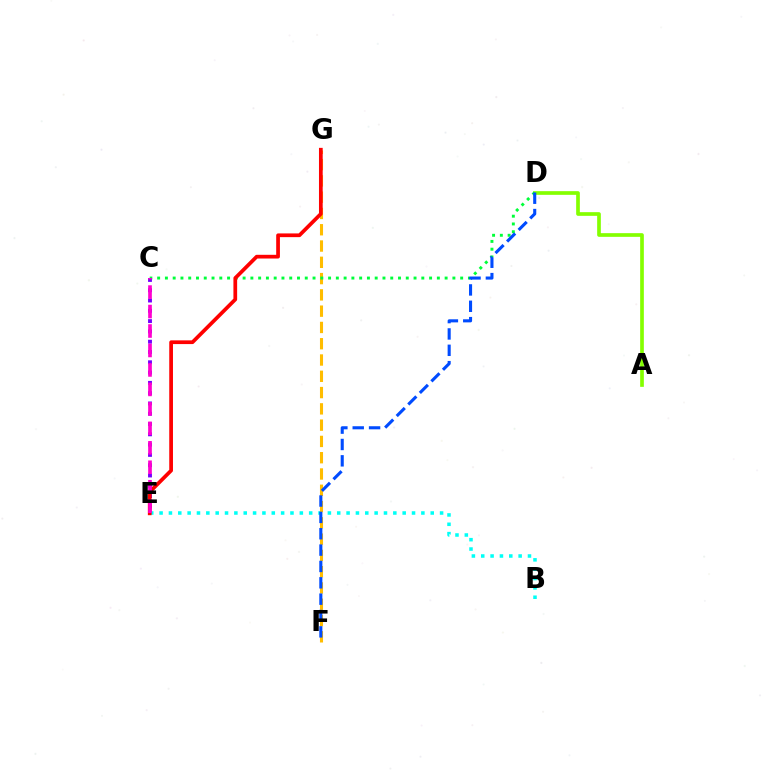{('B', 'E'): [{'color': '#00fff6', 'line_style': 'dotted', 'thickness': 2.54}], ('F', 'G'): [{'color': '#ffbd00', 'line_style': 'dashed', 'thickness': 2.21}], ('A', 'D'): [{'color': '#84ff00', 'line_style': 'solid', 'thickness': 2.65}], ('C', 'D'): [{'color': '#00ff39', 'line_style': 'dotted', 'thickness': 2.11}], ('C', 'E'): [{'color': '#7200ff', 'line_style': 'dotted', 'thickness': 2.8}, {'color': '#ff00cf', 'line_style': 'dashed', 'thickness': 2.64}], ('D', 'F'): [{'color': '#004bff', 'line_style': 'dashed', 'thickness': 2.22}], ('E', 'G'): [{'color': '#ff0000', 'line_style': 'solid', 'thickness': 2.68}]}